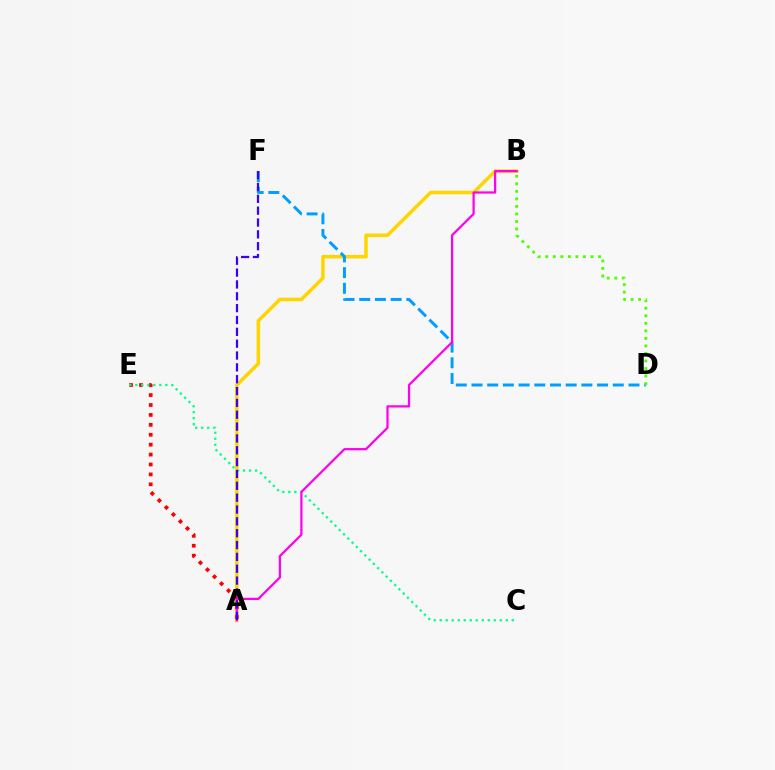{('A', 'B'): [{'color': '#ffd500', 'line_style': 'solid', 'thickness': 2.54}, {'color': '#ff00ed', 'line_style': 'solid', 'thickness': 1.61}], ('A', 'E'): [{'color': '#ff0000', 'line_style': 'dotted', 'thickness': 2.69}], ('C', 'E'): [{'color': '#00ff86', 'line_style': 'dotted', 'thickness': 1.63}], ('D', 'F'): [{'color': '#009eff', 'line_style': 'dashed', 'thickness': 2.13}], ('B', 'D'): [{'color': '#4fff00', 'line_style': 'dotted', 'thickness': 2.05}], ('A', 'F'): [{'color': '#3700ff', 'line_style': 'dashed', 'thickness': 1.61}]}